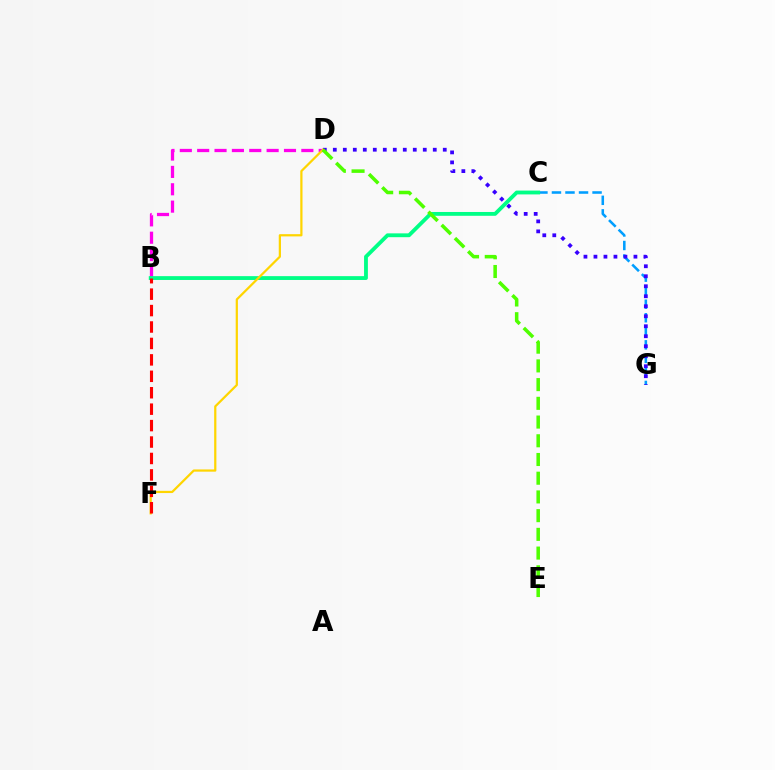{('B', 'D'): [{'color': '#ff00ed', 'line_style': 'dashed', 'thickness': 2.36}], ('C', 'G'): [{'color': '#009eff', 'line_style': 'dashed', 'thickness': 1.84}], ('D', 'G'): [{'color': '#3700ff', 'line_style': 'dotted', 'thickness': 2.72}], ('B', 'C'): [{'color': '#00ff86', 'line_style': 'solid', 'thickness': 2.75}], ('D', 'F'): [{'color': '#ffd500', 'line_style': 'solid', 'thickness': 1.6}], ('D', 'E'): [{'color': '#4fff00', 'line_style': 'dashed', 'thickness': 2.54}], ('B', 'F'): [{'color': '#ff0000', 'line_style': 'dashed', 'thickness': 2.23}]}